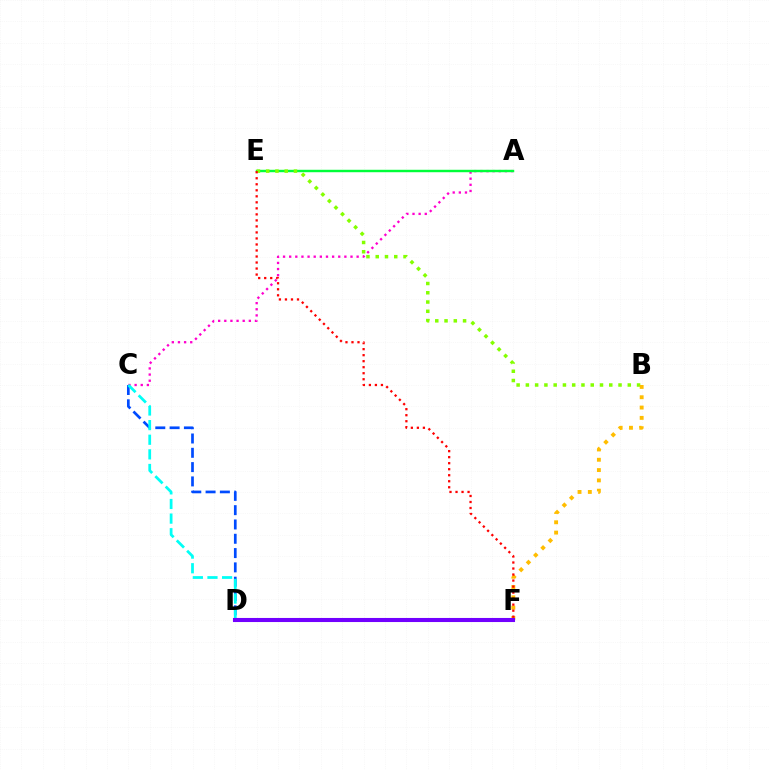{('A', 'C'): [{'color': '#ff00cf', 'line_style': 'dotted', 'thickness': 1.67}], ('C', 'D'): [{'color': '#004bff', 'line_style': 'dashed', 'thickness': 1.94}, {'color': '#00fff6', 'line_style': 'dashed', 'thickness': 1.99}], ('A', 'E'): [{'color': '#00ff39', 'line_style': 'solid', 'thickness': 1.76}], ('B', 'E'): [{'color': '#84ff00', 'line_style': 'dotted', 'thickness': 2.52}], ('B', 'F'): [{'color': '#ffbd00', 'line_style': 'dotted', 'thickness': 2.8}], ('D', 'F'): [{'color': '#7200ff', 'line_style': 'solid', 'thickness': 2.94}], ('E', 'F'): [{'color': '#ff0000', 'line_style': 'dotted', 'thickness': 1.64}]}